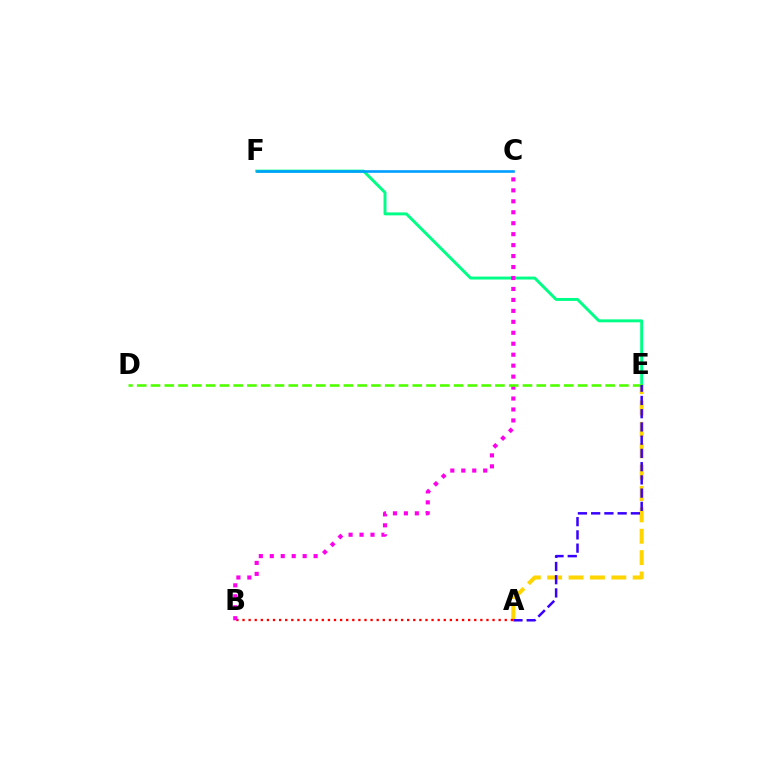{('E', 'F'): [{'color': '#00ff86', 'line_style': 'solid', 'thickness': 2.12}], ('A', 'E'): [{'color': '#ffd500', 'line_style': 'dashed', 'thickness': 2.9}, {'color': '#3700ff', 'line_style': 'dashed', 'thickness': 1.8}], ('A', 'B'): [{'color': '#ff0000', 'line_style': 'dotted', 'thickness': 1.66}], ('B', 'C'): [{'color': '#ff00ed', 'line_style': 'dotted', 'thickness': 2.98}], ('D', 'E'): [{'color': '#4fff00', 'line_style': 'dashed', 'thickness': 1.87}], ('C', 'F'): [{'color': '#009eff', 'line_style': 'solid', 'thickness': 1.89}]}